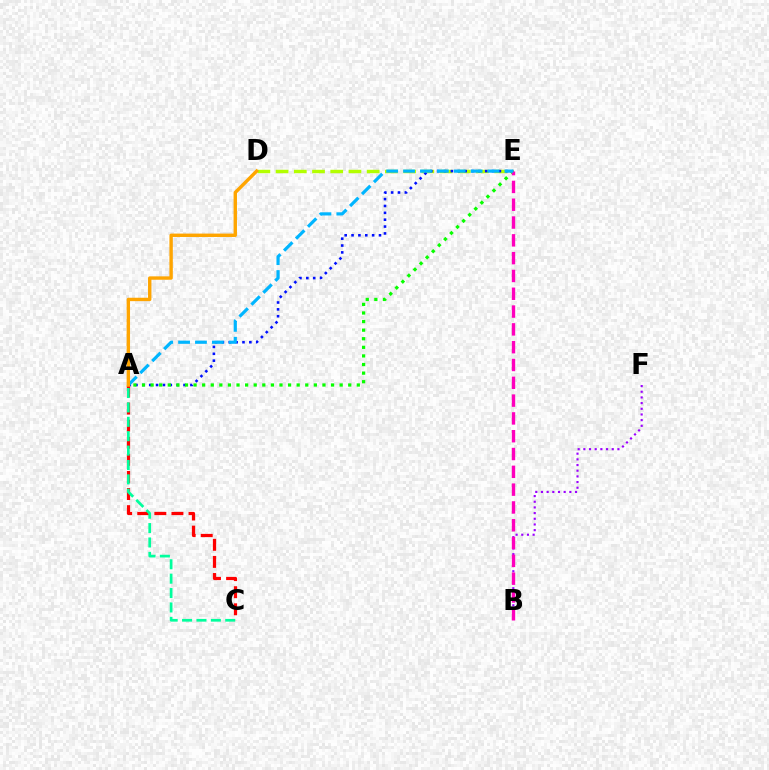{('D', 'E'): [{'color': '#b3ff00', 'line_style': 'dashed', 'thickness': 2.47}], ('A', 'E'): [{'color': '#0010ff', 'line_style': 'dotted', 'thickness': 1.86}, {'color': '#08ff00', 'line_style': 'dotted', 'thickness': 2.33}, {'color': '#00b5ff', 'line_style': 'dashed', 'thickness': 2.29}], ('A', 'C'): [{'color': '#ff0000', 'line_style': 'dashed', 'thickness': 2.32}, {'color': '#00ff9d', 'line_style': 'dashed', 'thickness': 1.96}], ('B', 'F'): [{'color': '#9b00ff', 'line_style': 'dotted', 'thickness': 1.54}], ('B', 'E'): [{'color': '#ff00bd', 'line_style': 'dashed', 'thickness': 2.42}], ('A', 'D'): [{'color': '#ffa500', 'line_style': 'solid', 'thickness': 2.44}]}